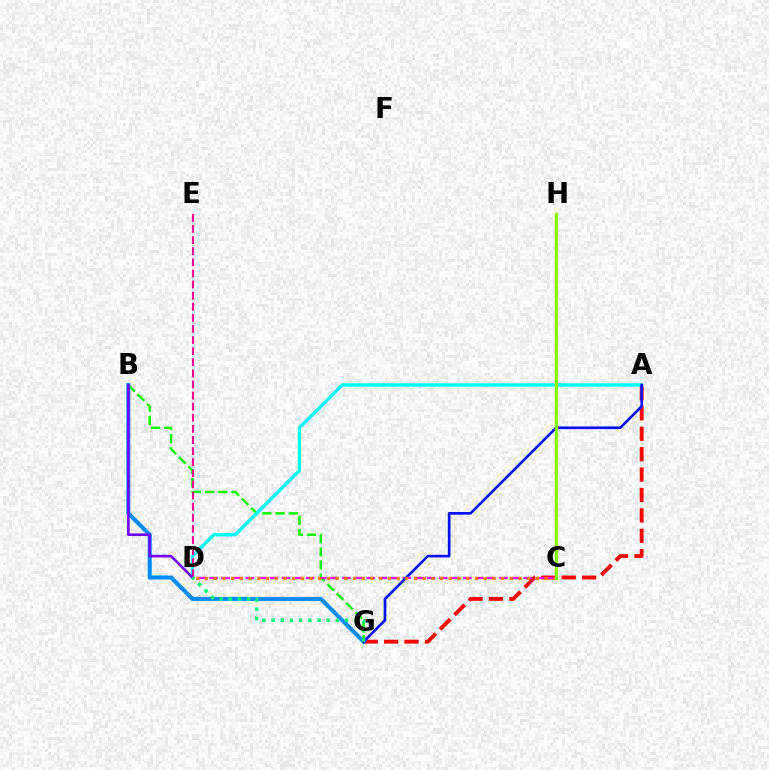{('B', 'G'): [{'color': '#08ff00', 'line_style': 'dashed', 'thickness': 1.79}, {'color': '#008cff', 'line_style': 'solid', 'thickness': 2.93}], ('A', 'G'): [{'color': '#ff0000', 'line_style': 'dashed', 'thickness': 2.77}, {'color': '#0010ff', 'line_style': 'solid', 'thickness': 1.92}], ('C', 'D'): [{'color': '#ee00ff', 'line_style': 'dashed', 'thickness': 1.64}, {'color': '#ff7c00', 'line_style': 'dotted', 'thickness': 2.37}], ('A', 'D'): [{'color': '#00fff6', 'line_style': 'solid', 'thickness': 2.38}], ('D', 'E'): [{'color': '#ff0094', 'line_style': 'dashed', 'thickness': 1.51}], ('B', 'D'): [{'color': '#7200ff', 'line_style': 'solid', 'thickness': 1.87}], ('D', 'G'): [{'color': '#00ff74', 'line_style': 'dotted', 'thickness': 2.49}], ('C', 'H'): [{'color': '#fcf500', 'line_style': 'solid', 'thickness': 2.37}, {'color': '#84ff00', 'line_style': 'solid', 'thickness': 2.09}]}